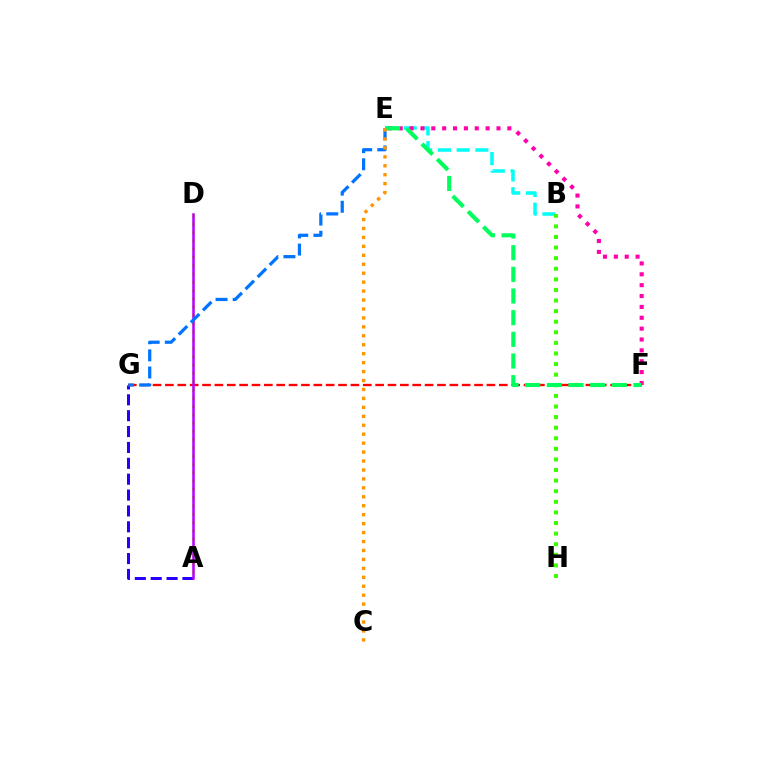{('F', 'G'): [{'color': '#ff0000', 'line_style': 'dashed', 'thickness': 1.68}], ('B', 'E'): [{'color': '#00fff6', 'line_style': 'dashed', 'thickness': 2.54}], ('A', 'D'): [{'color': '#d1ff00', 'line_style': 'dotted', 'thickness': 2.25}, {'color': '#b900ff', 'line_style': 'solid', 'thickness': 1.81}], ('A', 'G'): [{'color': '#2500ff', 'line_style': 'dashed', 'thickness': 2.16}], ('E', 'F'): [{'color': '#ff00ac', 'line_style': 'dotted', 'thickness': 2.95}, {'color': '#00ff5c', 'line_style': 'dashed', 'thickness': 2.94}], ('E', 'G'): [{'color': '#0074ff', 'line_style': 'dashed', 'thickness': 2.33}], ('B', 'H'): [{'color': '#3dff00', 'line_style': 'dotted', 'thickness': 2.88}], ('C', 'E'): [{'color': '#ff9400', 'line_style': 'dotted', 'thickness': 2.43}]}